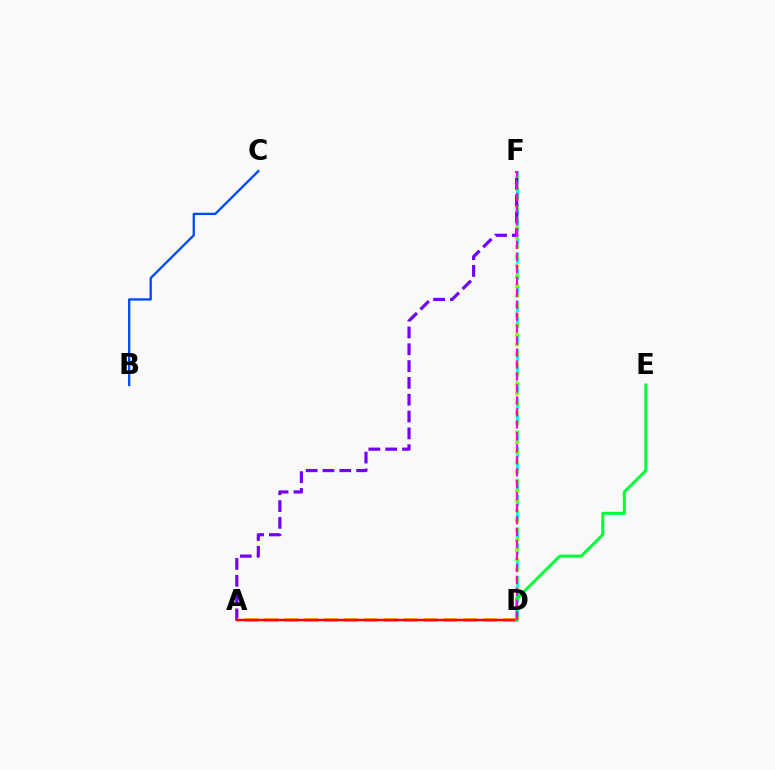{('D', 'F'): [{'color': '#00fff6', 'line_style': 'dashed', 'thickness': 2.2}, {'color': '#84ff00', 'line_style': 'dotted', 'thickness': 2.65}, {'color': '#ff00cf', 'line_style': 'dashed', 'thickness': 1.63}], ('A', 'F'): [{'color': '#7200ff', 'line_style': 'dashed', 'thickness': 2.29}], ('A', 'D'): [{'color': '#ffbd00', 'line_style': 'dashed', 'thickness': 2.7}, {'color': '#ff0000', 'line_style': 'solid', 'thickness': 1.77}], ('B', 'C'): [{'color': '#004bff', 'line_style': 'solid', 'thickness': 1.67}], ('D', 'E'): [{'color': '#00ff39', 'line_style': 'solid', 'thickness': 2.16}]}